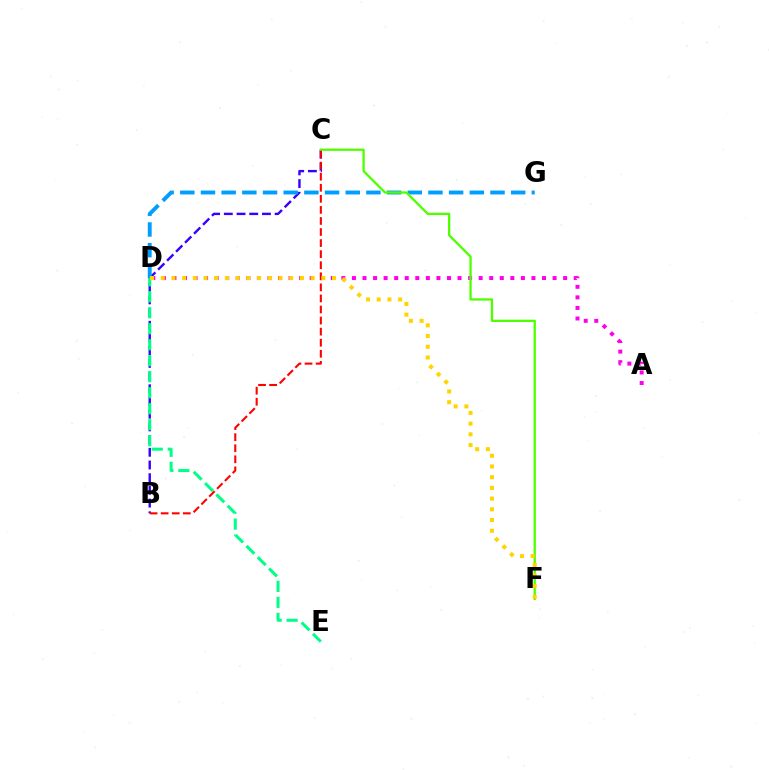{('A', 'D'): [{'color': '#ff00ed', 'line_style': 'dotted', 'thickness': 2.87}], ('B', 'C'): [{'color': '#3700ff', 'line_style': 'dashed', 'thickness': 1.73}, {'color': '#ff0000', 'line_style': 'dashed', 'thickness': 1.5}], ('D', 'E'): [{'color': '#00ff86', 'line_style': 'dashed', 'thickness': 2.17}], ('D', 'G'): [{'color': '#009eff', 'line_style': 'dashed', 'thickness': 2.81}], ('C', 'F'): [{'color': '#4fff00', 'line_style': 'solid', 'thickness': 1.66}], ('D', 'F'): [{'color': '#ffd500', 'line_style': 'dotted', 'thickness': 2.91}]}